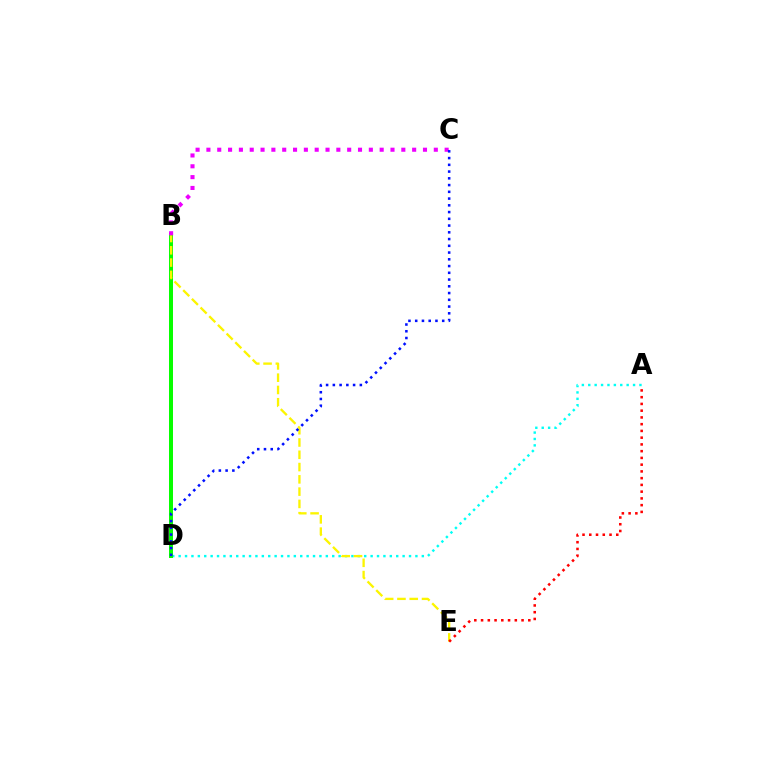{('A', 'D'): [{'color': '#00fff6', 'line_style': 'dotted', 'thickness': 1.74}], ('B', 'D'): [{'color': '#08ff00', 'line_style': 'solid', 'thickness': 2.88}], ('B', 'E'): [{'color': '#fcf500', 'line_style': 'dashed', 'thickness': 1.67}], ('A', 'E'): [{'color': '#ff0000', 'line_style': 'dotted', 'thickness': 1.83}], ('B', 'C'): [{'color': '#ee00ff', 'line_style': 'dotted', 'thickness': 2.94}], ('C', 'D'): [{'color': '#0010ff', 'line_style': 'dotted', 'thickness': 1.83}]}